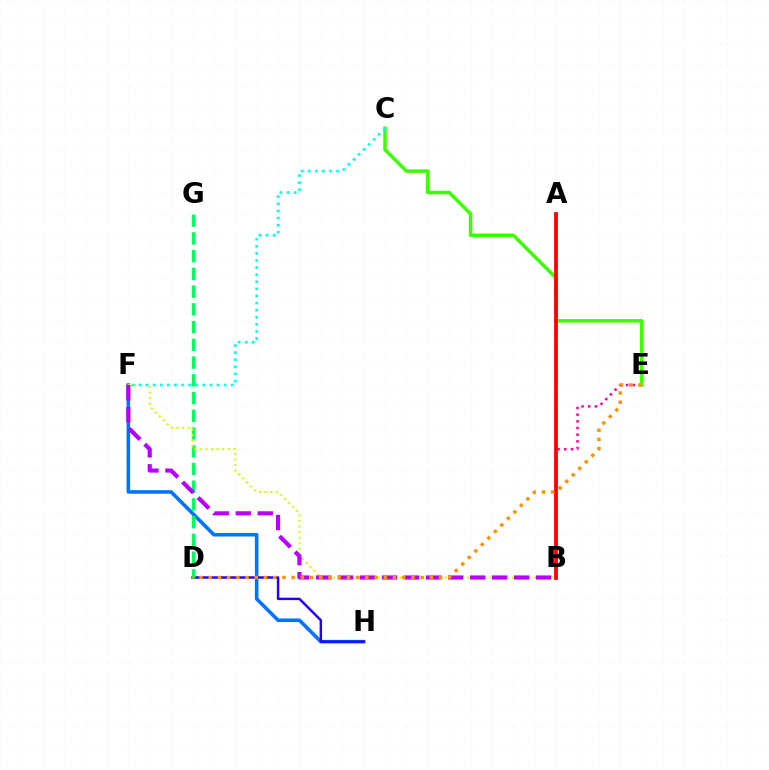{('F', 'H'): [{'color': '#0074ff', 'line_style': 'solid', 'thickness': 2.57}], ('B', 'E'): [{'color': '#ff00ac', 'line_style': 'dotted', 'thickness': 1.81}], ('D', 'H'): [{'color': '#2500ff', 'line_style': 'solid', 'thickness': 1.76}], ('D', 'G'): [{'color': '#00ff5c', 'line_style': 'dashed', 'thickness': 2.41}], ('B', 'F'): [{'color': '#d1ff00', 'line_style': 'dotted', 'thickness': 1.52}, {'color': '#b900ff', 'line_style': 'dashed', 'thickness': 2.99}], ('C', 'E'): [{'color': '#3dff00', 'line_style': 'solid', 'thickness': 2.51}], ('A', 'B'): [{'color': '#ff0000', 'line_style': 'solid', 'thickness': 2.72}], ('D', 'E'): [{'color': '#ff9400', 'line_style': 'dotted', 'thickness': 2.5}], ('C', 'F'): [{'color': '#00fff6', 'line_style': 'dotted', 'thickness': 1.93}]}